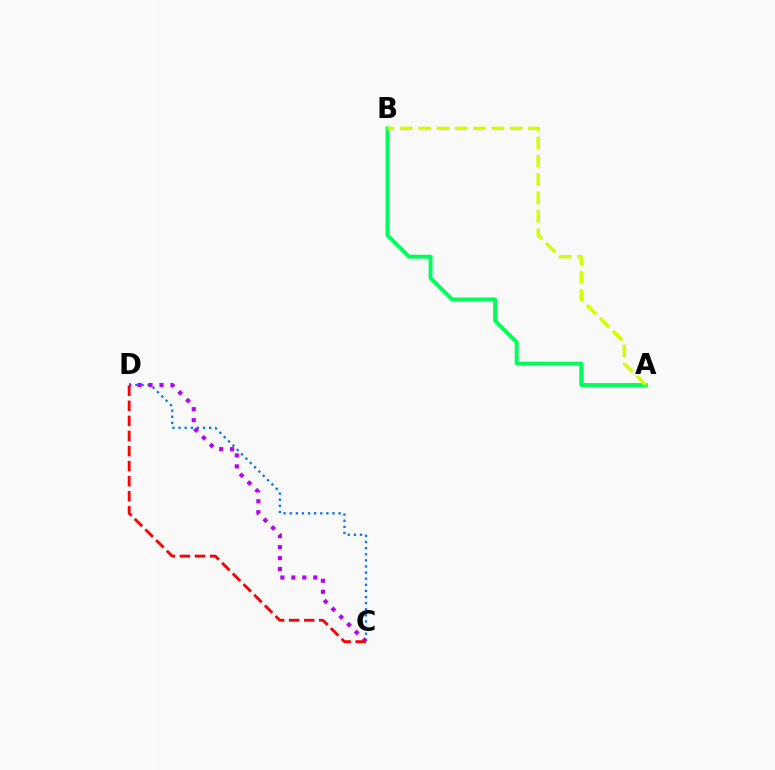{('A', 'B'): [{'color': '#00ff5c', 'line_style': 'solid', 'thickness': 2.83}, {'color': '#d1ff00', 'line_style': 'dashed', 'thickness': 2.49}], ('C', 'D'): [{'color': '#0074ff', 'line_style': 'dotted', 'thickness': 1.66}, {'color': '#b900ff', 'line_style': 'dotted', 'thickness': 2.98}, {'color': '#ff0000', 'line_style': 'dashed', 'thickness': 2.05}]}